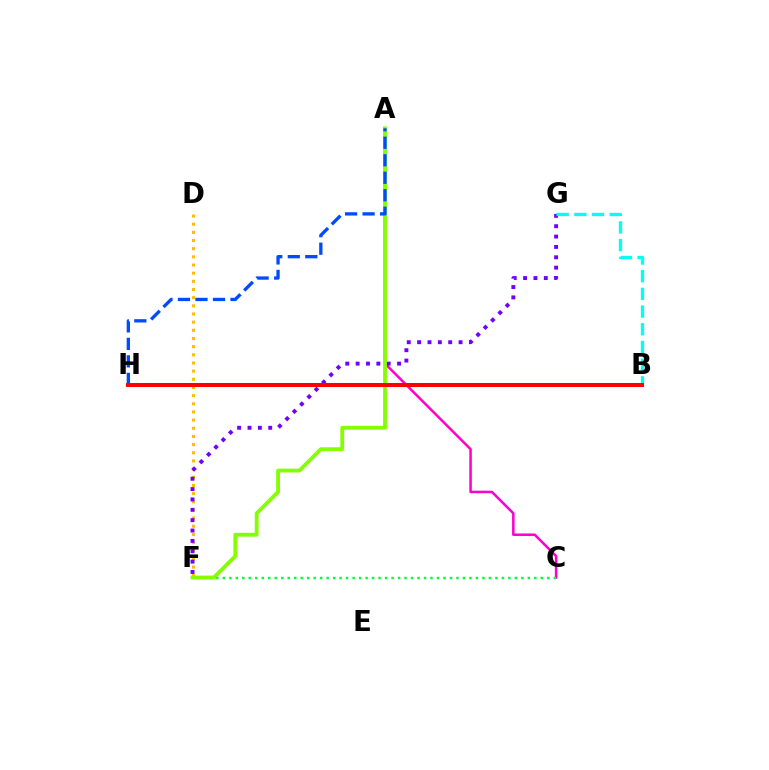{('A', 'C'): [{'color': '#ff00cf', 'line_style': 'solid', 'thickness': 1.82}], ('D', 'F'): [{'color': '#ffbd00', 'line_style': 'dotted', 'thickness': 2.22}], ('C', 'F'): [{'color': '#00ff39', 'line_style': 'dotted', 'thickness': 1.76}], ('F', 'G'): [{'color': '#7200ff', 'line_style': 'dotted', 'thickness': 2.82}], ('B', 'G'): [{'color': '#00fff6', 'line_style': 'dashed', 'thickness': 2.4}], ('A', 'F'): [{'color': '#84ff00', 'line_style': 'solid', 'thickness': 2.74}], ('A', 'H'): [{'color': '#004bff', 'line_style': 'dashed', 'thickness': 2.38}], ('B', 'H'): [{'color': '#ff0000', 'line_style': 'solid', 'thickness': 2.88}]}